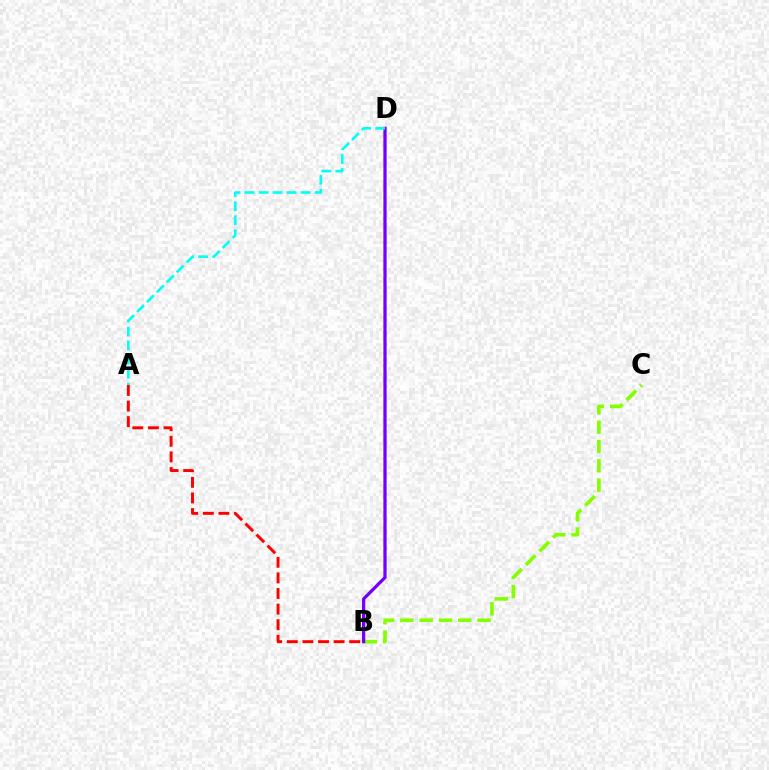{('A', 'B'): [{'color': '#ff0000', 'line_style': 'dashed', 'thickness': 2.12}], ('B', 'C'): [{'color': '#84ff00', 'line_style': 'dashed', 'thickness': 2.62}], ('B', 'D'): [{'color': '#7200ff', 'line_style': 'solid', 'thickness': 2.34}], ('A', 'D'): [{'color': '#00fff6', 'line_style': 'dashed', 'thickness': 1.9}]}